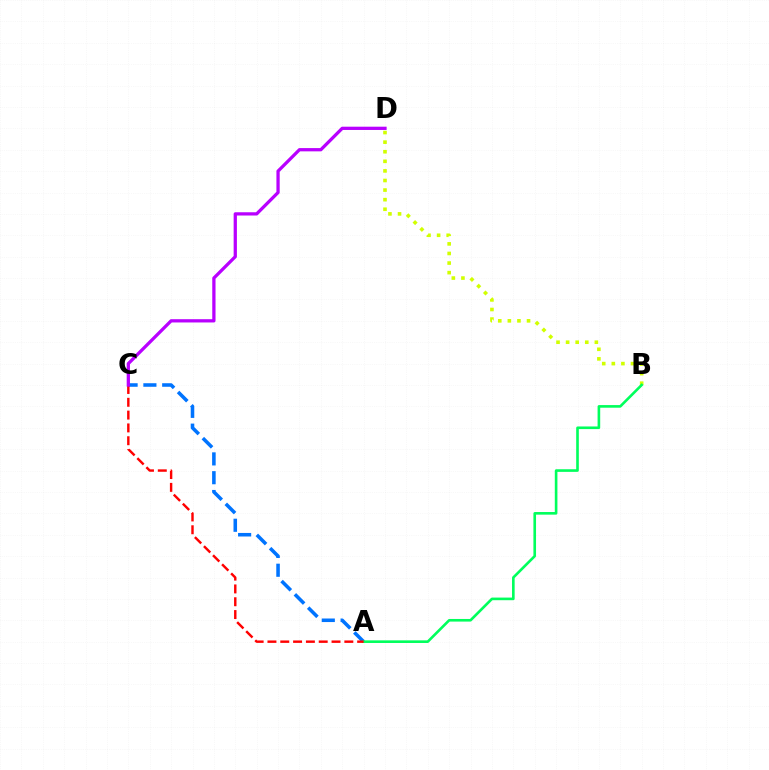{('A', 'C'): [{'color': '#0074ff', 'line_style': 'dashed', 'thickness': 2.55}, {'color': '#ff0000', 'line_style': 'dashed', 'thickness': 1.74}], ('B', 'D'): [{'color': '#d1ff00', 'line_style': 'dotted', 'thickness': 2.6}], ('A', 'B'): [{'color': '#00ff5c', 'line_style': 'solid', 'thickness': 1.89}], ('C', 'D'): [{'color': '#b900ff', 'line_style': 'solid', 'thickness': 2.35}]}